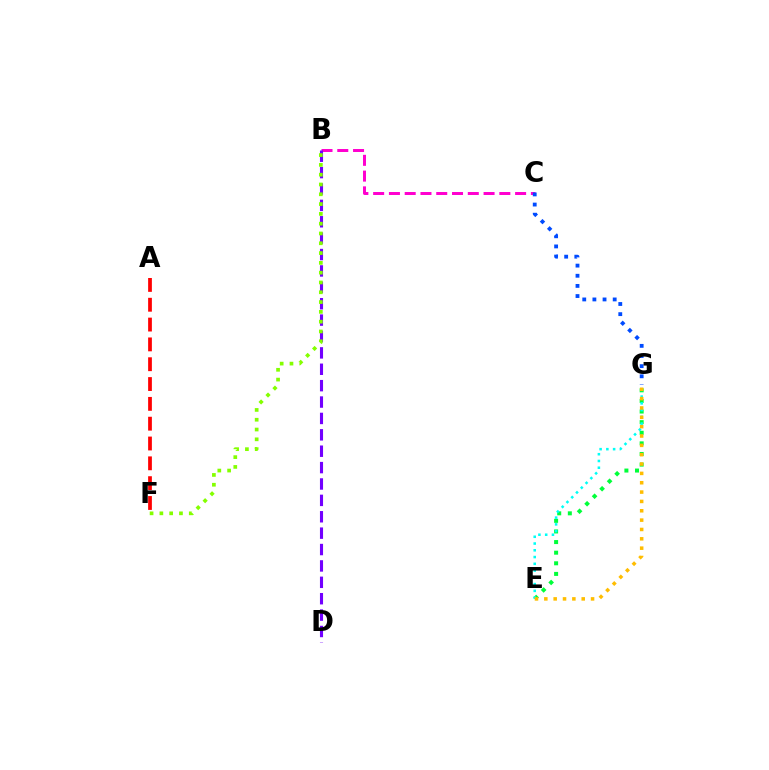{('B', 'C'): [{'color': '#ff00cf', 'line_style': 'dashed', 'thickness': 2.14}], ('B', 'D'): [{'color': '#7200ff', 'line_style': 'dashed', 'thickness': 2.23}], ('E', 'G'): [{'color': '#00ff39', 'line_style': 'dotted', 'thickness': 2.88}, {'color': '#00fff6', 'line_style': 'dotted', 'thickness': 1.84}, {'color': '#ffbd00', 'line_style': 'dotted', 'thickness': 2.54}], ('B', 'F'): [{'color': '#84ff00', 'line_style': 'dotted', 'thickness': 2.66}], ('C', 'G'): [{'color': '#004bff', 'line_style': 'dotted', 'thickness': 2.76}], ('A', 'F'): [{'color': '#ff0000', 'line_style': 'dashed', 'thickness': 2.69}]}